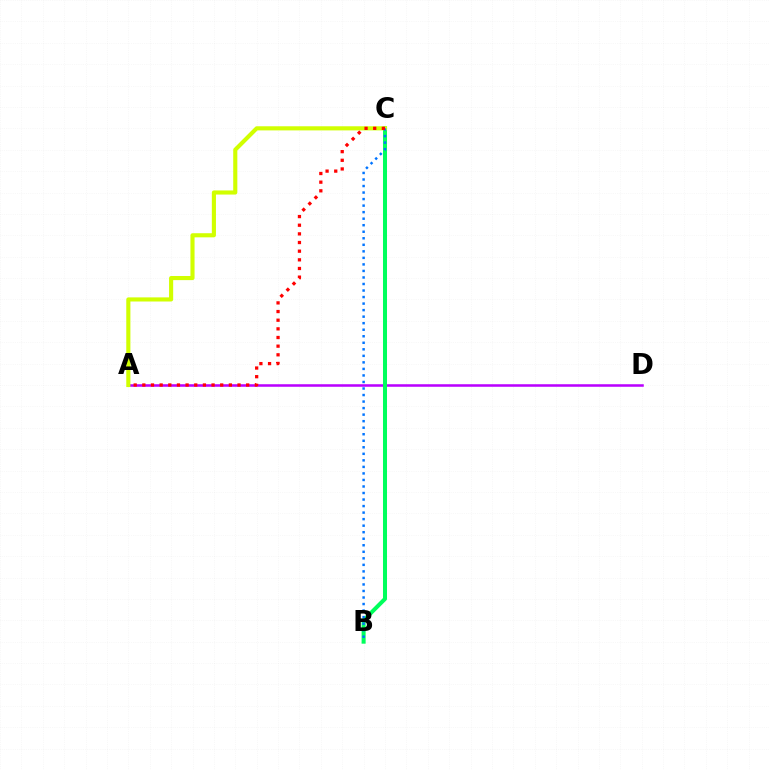{('A', 'D'): [{'color': '#b900ff', 'line_style': 'solid', 'thickness': 1.83}], ('B', 'C'): [{'color': '#00ff5c', 'line_style': 'solid', 'thickness': 2.9}, {'color': '#0074ff', 'line_style': 'dotted', 'thickness': 1.77}], ('A', 'C'): [{'color': '#d1ff00', 'line_style': 'solid', 'thickness': 2.97}, {'color': '#ff0000', 'line_style': 'dotted', 'thickness': 2.35}]}